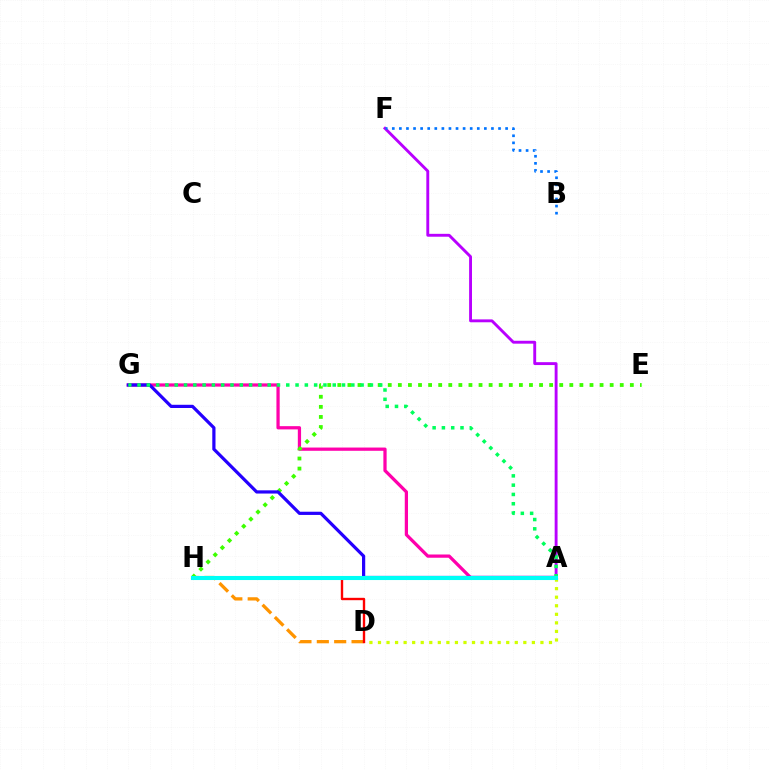{('A', 'D'): [{'color': '#d1ff00', 'line_style': 'dotted', 'thickness': 2.32}], ('A', 'G'): [{'color': '#ff00ac', 'line_style': 'solid', 'thickness': 2.34}, {'color': '#2500ff', 'line_style': 'solid', 'thickness': 2.31}, {'color': '#00ff5c', 'line_style': 'dotted', 'thickness': 2.53}], ('D', 'H'): [{'color': '#ff9400', 'line_style': 'dashed', 'thickness': 2.36}, {'color': '#ff0000', 'line_style': 'solid', 'thickness': 1.71}], ('E', 'H'): [{'color': '#3dff00', 'line_style': 'dotted', 'thickness': 2.74}], ('A', 'F'): [{'color': '#b900ff', 'line_style': 'solid', 'thickness': 2.08}], ('B', 'F'): [{'color': '#0074ff', 'line_style': 'dotted', 'thickness': 1.92}], ('A', 'H'): [{'color': '#00fff6', 'line_style': 'solid', 'thickness': 2.94}]}